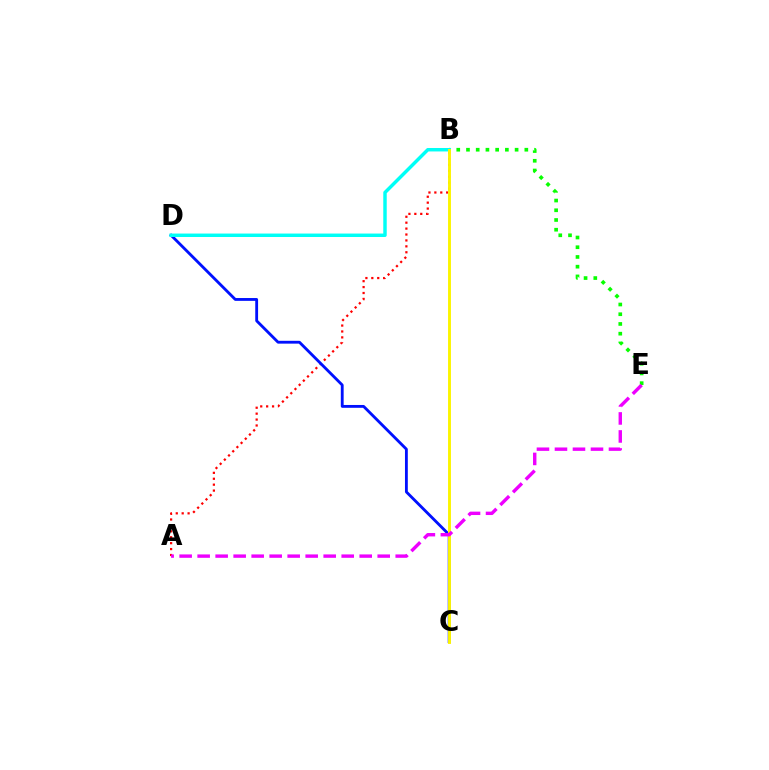{('A', 'B'): [{'color': '#ff0000', 'line_style': 'dotted', 'thickness': 1.61}], ('C', 'D'): [{'color': '#0010ff', 'line_style': 'solid', 'thickness': 2.04}], ('B', 'E'): [{'color': '#08ff00', 'line_style': 'dotted', 'thickness': 2.64}], ('B', 'D'): [{'color': '#00fff6', 'line_style': 'solid', 'thickness': 2.49}], ('B', 'C'): [{'color': '#fcf500', 'line_style': 'solid', 'thickness': 2.1}], ('A', 'E'): [{'color': '#ee00ff', 'line_style': 'dashed', 'thickness': 2.45}]}